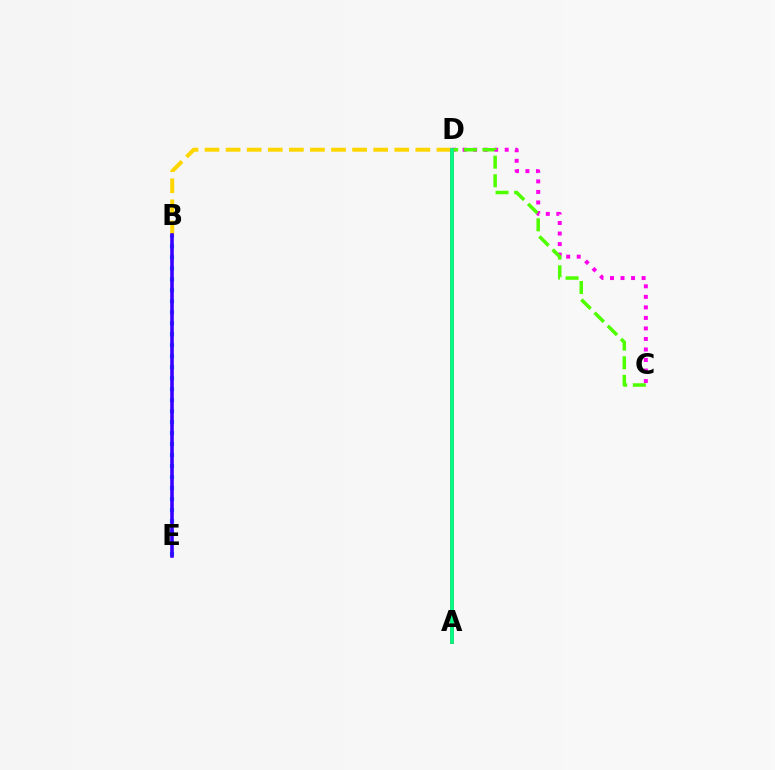{('B', 'D'): [{'color': '#ffd500', 'line_style': 'dashed', 'thickness': 2.86}], ('B', 'E'): [{'color': '#009eff', 'line_style': 'dotted', 'thickness': 2.98}, {'color': '#3700ff', 'line_style': 'solid', 'thickness': 2.59}], ('C', 'D'): [{'color': '#ff00ed', 'line_style': 'dotted', 'thickness': 2.86}, {'color': '#4fff00', 'line_style': 'dashed', 'thickness': 2.53}], ('A', 'D'): [{'color': '#ff0000', 'line_style': 'solid', 'thickness': 2.82}, {'color': '#00ff86', 'line_style': 'solid', 'thickness': 2.71}]}